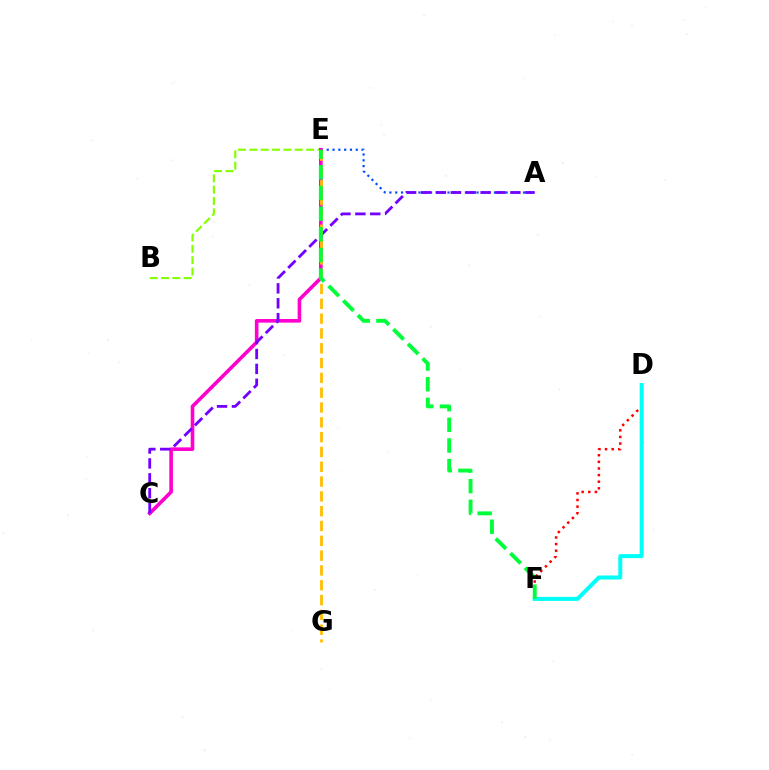{('D', 'F'): [{'color': '#ff0000', 'line_style': 'dotted', 'thickness': 1.8}, {'color': '#00fff6', 'line_style': 'solid', 'thickness': 2.89}], ('B', 'E'): [{'color': '#84ff00', 'line_style': 'dashed', 'thickness': 1.54}], ('A', 'E'): [{'color': '#004bff', 'line_style': 'dotted', 'thickness': 1.58}], ('C', 'E'): [{'color': '#ff00cf', 'line_style': 'solid', 'thickness': 2.61}], ('A', 'C'): [{'color': '#7200ff', 'line_style': 'dashed', 'thickness': 2.02}], ('E', 'G'): [{'color': '#ffbd00', 'line_style': 'dashed', 'thickness': 2.01}], ('E', 'F'): [{'color': '#00ff39', 'line_style': 'dashed', 'thickness': 2.81}]}